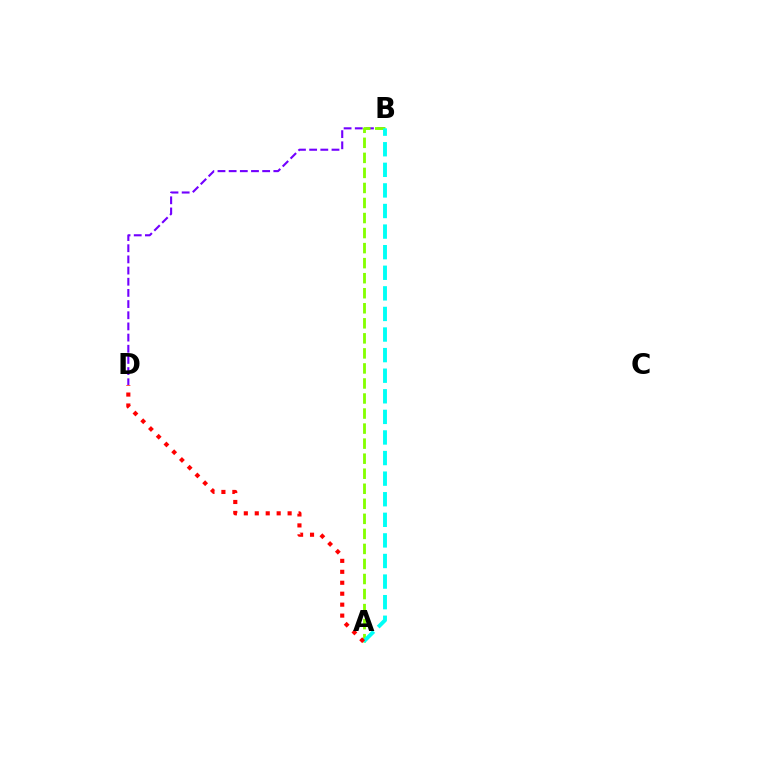{('B', 'D'): [{'color': '#7200ff', 'line_style': 'dashed', 'thickness': 1.52}], ('A', 'B'): [{'color': '#84ff00', 'line_style': 'dashed', 'thickness': 2.04}, {'color': '#00fff6', 'line_style': 'dashed', 'thickness': 2.8}], ('A', 'D'): [{'color': '#ff0000', 'line_style': 'dotted', 'thickness': 2.98}]}